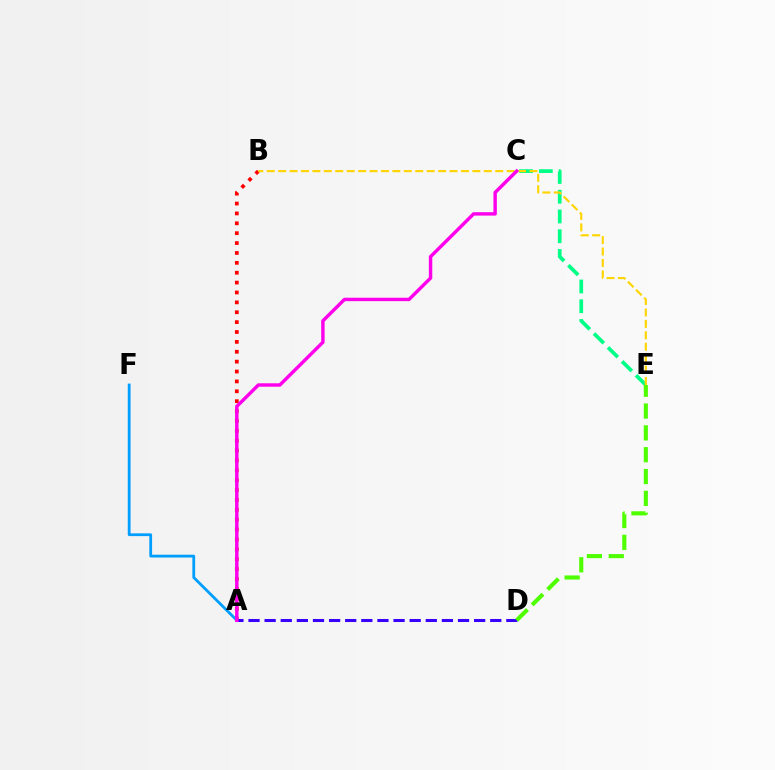{('A', 'B'): [{'color': '#ff0000', 'line_style': 'dotted', 'thickness': 2.68}], ('C', 'E'): [{'color': '#00ff86', 'line_style': 'dashed', 'thickness': 2.68}], ('A', 'F'): [{'color': '#009eff', 'line_style': 'solid', 'thickness': 2.01}], ('A', 'D'): [{'color': '#3700ff', 'line_style': 'dashed', 'thickness': 2.19}], ('D', 'E'): [{'color': '#4fff00', 'line_style': 'dashed', 'thickness': 2.97}], ('B', 'E'): [{'color': '#ffd500', 'line_style': 'dashed', 'thickness': 1.55}], ('A', 'C'): [{'color': '#ff00ed', 'line_style': 'solid', 'thickness': 2.47}]}